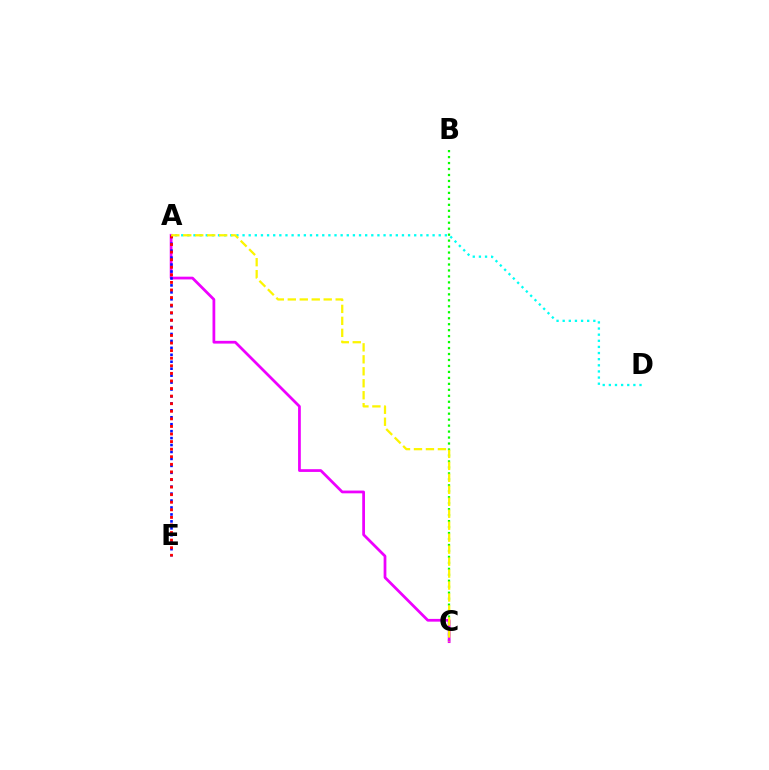{('A', 'D'): [{'color': '#00fff6', 'line_style': 'dotted', 'thickness': 1.67}], ('B', 'C'): [{'color': '#08ff00', 'line_style': 'dotted', 'thickness': 1.62}], ('A', 'C'): [{'color': '#ee00ff', 'line_style': 'solid', 'thickness': 1.98}, {'color': '#fcf500', 'line_style': 'dashed', 'thickness': 1.63}], ('A', 'E'): [{'color': '#0010ff', 'line_style': 'dotted', 'thickness': 1.89}, {'color': '#ff0000', 'line_style': 'dotted', 'thickness': 2.06}]}